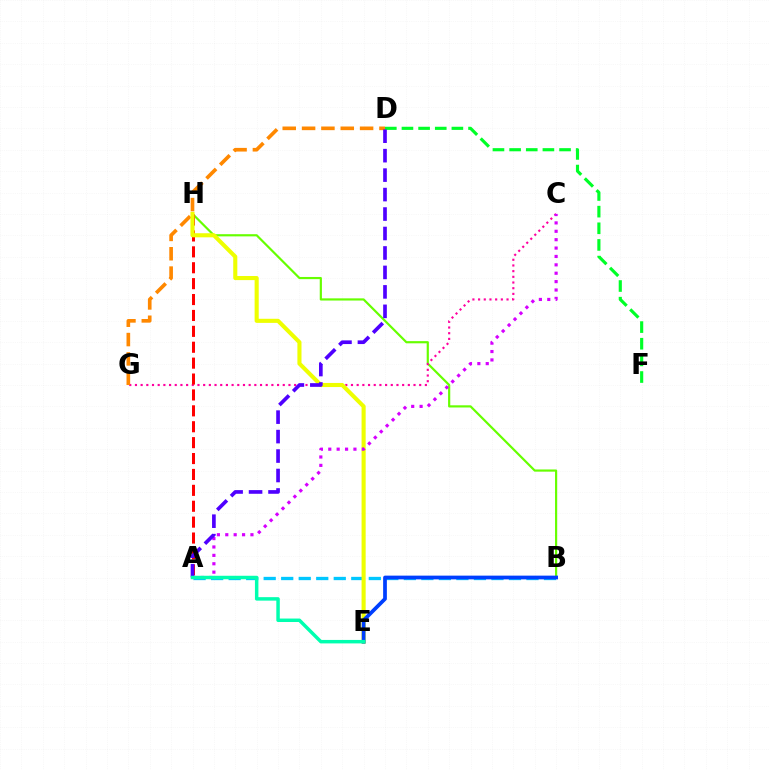{('B', 'H'): [{'color': '#66ff00', 'line_style': 'solid', 'thickness': 1.57}], ('C', 'G'): [{'color': '#ff00a0', 'line_style': 'dotted', 'thickness': 1.54}], ('A', 'H'): [{'color': '#ff0000', 'line_style': 'dashed', 'thickness': 2.16}], ('A', 'B'): [{'color': '#00c7ff', 'line_style': 'dashed', 'thickness': 2.38}], ('D', 'F'): [{'color': '#00ff27', 'line_style': 'dashed', 'thickness': 2.26}], ('D', 'G'): [{'color': '#ff8800', 'line_style': 'dashed', 'thickness': 2.63}], ('E', 'H'): [{'color': '#eeff00', 'line_style': 'solid', 'thickness': 2.95}], ('A', 'C'): [{'color': '#d600ff', 'line_style': 'dotted', 'thickness': 2.28}], ('B', 'E'): [{'color': '#003fff', 'line_style': 'solid', 'thickness': 2.69}], ('A', 'D'): [{'color': '#4f00ff', 'line_style': 'dashed', 'thickness': 2.64}], ('A', 'E'): [{'color': '#00ffaf', 'line_style': 'solid', 'thickness': 2.5}]}